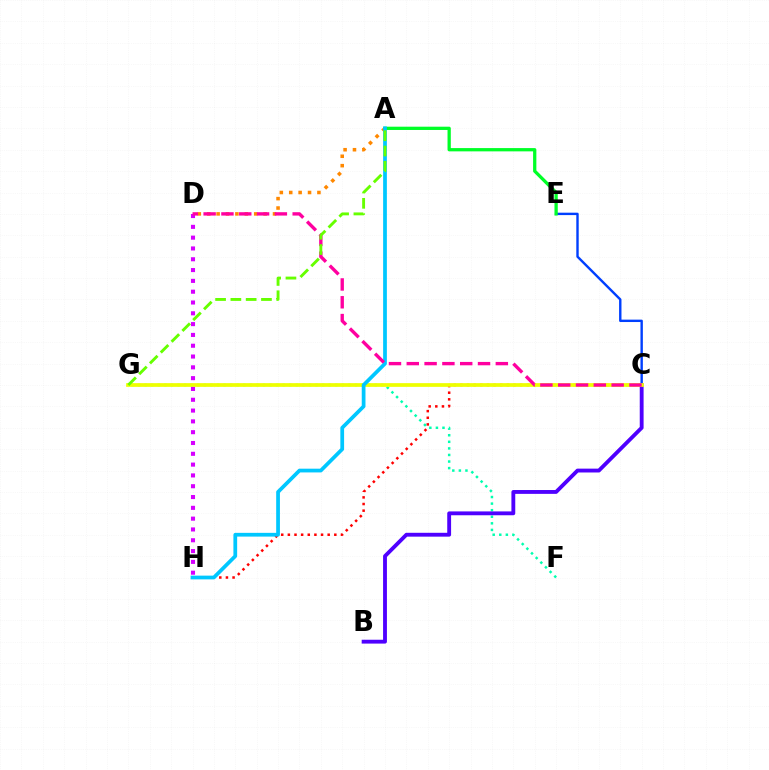{('A', 'D'): [{'color': '#ff8800', 'line_style': 'dotted', 'thickness': 2.55}], ('C', 'E'): [{'color': '#003fff', 'line_style': 'solid', 'thickness': 1.73}], ('C', 'H'): [{'color': '#ff0000', 'line_style': 'dotted', 'thickness': 1.8}], ('F', 'G'): [{'color': '#00ffaf', 'line_style': 'dotted', 'thickness': 1.79}], ('B', 'C'): [{'color': '#4f00ff', 'line_style': 'solid', 'thickness': 2.77}], ('A', 'E'): [{'color': '#00ff27', 'line_style': 'solid', 'thickness': 2.36}], ('C', 'G'): [{'color': '#eeff00', 'line_style': 'solid', 'thickness': 2.68}], ('D', 'H'): [{'color': '#d600ff', 'line_style': 'dotted', 'thickness': 2.94}], ('A', 'H'): [{'color': '#00c7ff', 'line_style': 'solid', 'thickness': 2.69}], ('C', 'D'): [{'color': '#ff00a0', 'line_style': 'dashed', 'thickness': 2.42}], ('A', 'G'): [{'color': '#66ff00', 'line_style': 'dashed', 'thickness': 2.08}]}